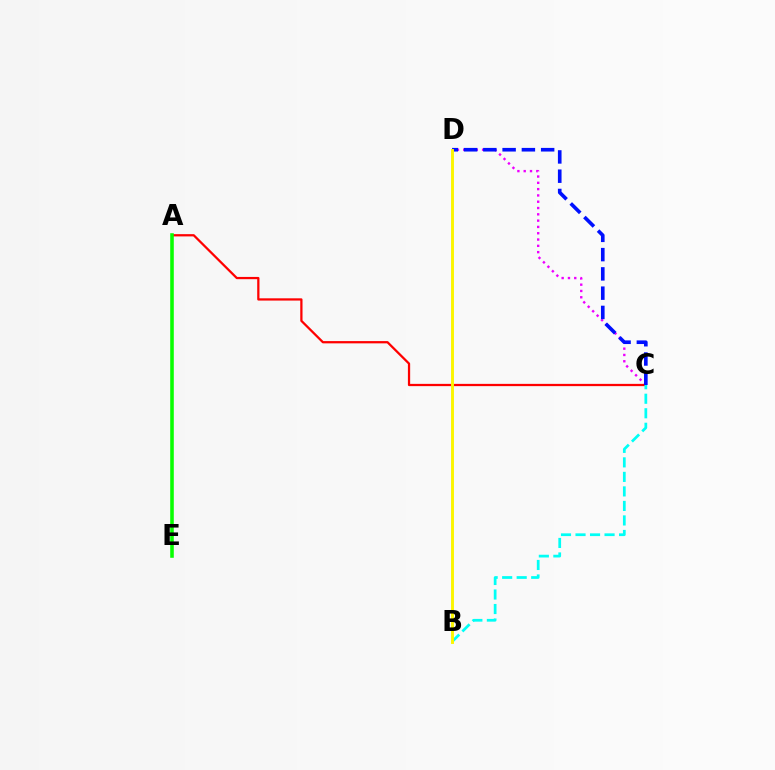{('C', 'D'): [{'color': '#ee00ff', 'line_style': 'dotted', 'thickness': 1.71}, {'color': '#0010ff', 'line_style': 'dashed', 'thickness': 2.62}], ('A', 'C'): [{'color': '#ff0000', 'line_style': 'solid', 'thickness': 1.62}], ('A', 'E'): [{'color': '#08ff00', 'line_style': 'solid', 'thickness': 2.58}], ('B', 'C'): [{'color': '#00fff6', 'line_style': 'dashed', 'thickness': 1.97}], ('B', 'D'): [{'color': '#fcf500', 'line_style': 'solid', 'thickness': 2.09}]}